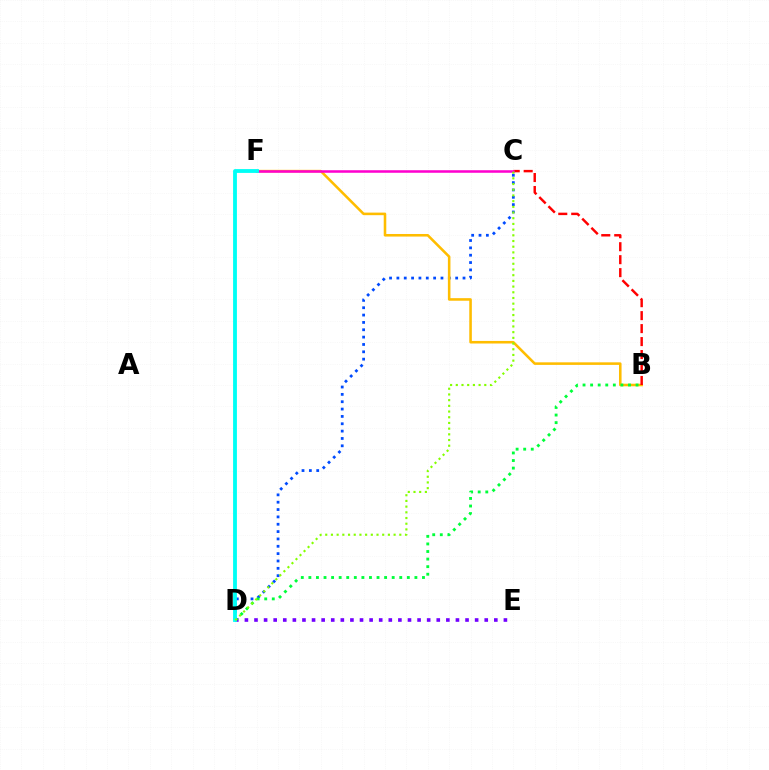{('D', 'E'): [{'color': '#7200ff', 'line_style': 'dotted', 'thickness': 2.61}], ('C', 'D'): [{'color': '#004bff', 'line_style': 'dotted', 'thickness': 2.0}, {'color': '#84ff00', 'line_style': 'dotted', 'thickness': 1.55}], ('B', 'F'): [{'color': '#ffbd00', 'line_style': 'solid', 'thickness': 1.85}], ('B', 'C'): [{'color': '#ff0000', 'line_style': 'dashed', 'thickness': 1.76}], ('C', 'F'): [{'color': '#ff00cf', 'line_style': 'solid', 'thickness': 1.83}], ('B', 'D'): [{'color': '#00ff39', 'line_style': 'dotted', 'thickness': 2.06}], ('D', 'F'): [{'color': '#00fff6', 'line_style': 'solid', 'thickness': 2.75}]}